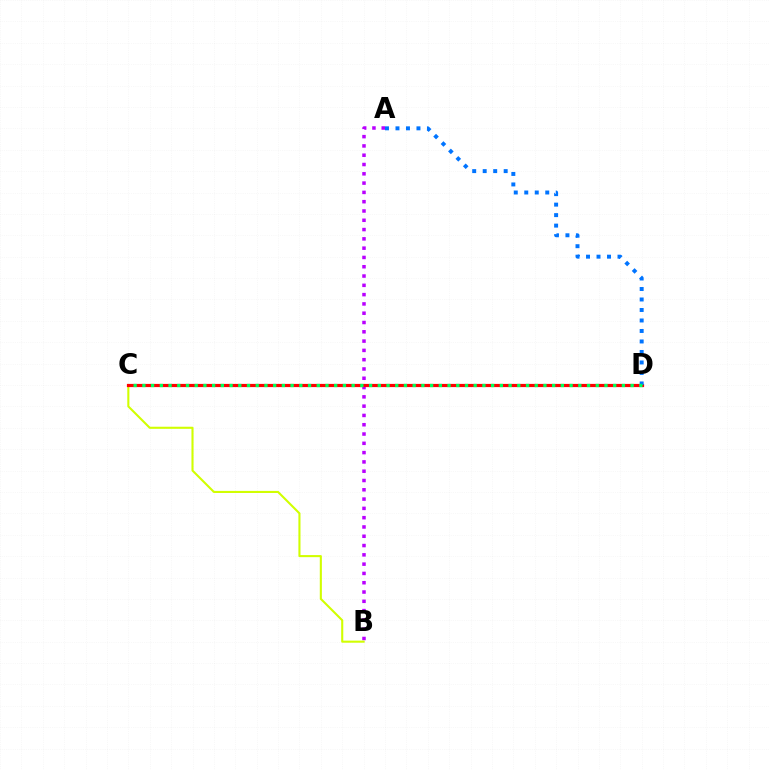{('A', 'B'): [{'color': '#b900ff', 'line_style': 'dotted', 'thickness': 2.53}], ('B', 'C'): [{'color': '#d1ff00', 'line_style': 'solid', 'thickness': 1.51}], ('C', 'D'): [{'color': '#ff0000', 'line_style': 'solid', 'thickness': 2.3}, {'color': '#00ff5c', 'line_style': 'dotted', 'thickness': 2.37}], ('A', 'D'): [{'color': '#0074ff', 'line_style': 'dotted', 'thickness': 2.85}]}